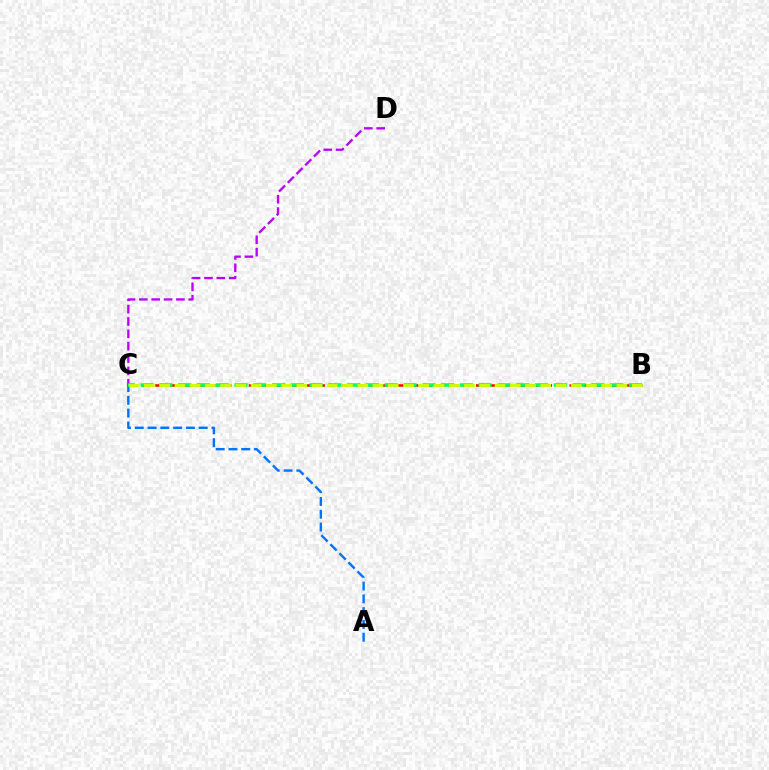{('C', 'D'): [{'color': '#b900ff', 'line_style': 'dashed', 'thickness': 1.68}], ('A', 'C'): [{'color': '#0074ff', 'line_style': 'dashed', 'thickness': 1.74}], ('B', 'C'): [{'color': '#ff0000', 'line_style': 'dashed', 'thickness': 1.82}, {'color': '#00ff5c', 'line_style': 'dashed', 'thickness': 2.55}, {'color': '#d1ff00', 'line_style': 'dashed', 'thickness': 2.07}]}